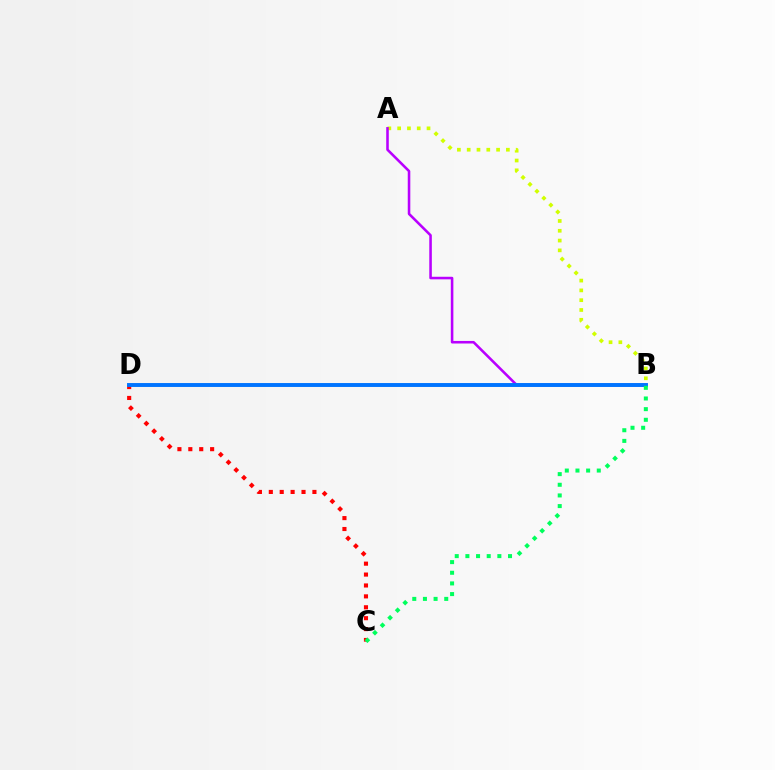{('A', 'B'): [{'color': '#d1ff00', 'line_style': 'dotted', 'thickness': 2.66}, {'color': '#b900ff', 'line_style': 'solid', 'thickness': 1.85}], ('C', 'D'): [{'color': '#ff0000', 'line_style': 'dotted', 'thickness': 2.96}], ('B', 'D'): [{'color': '#0074ff', 'line_style': 'solid', 'thickness': 2.82}], ('B', 'C'): [{'color': '#00ff5c', 'line_style': 'dotted', 'thickness': 2.9}]}